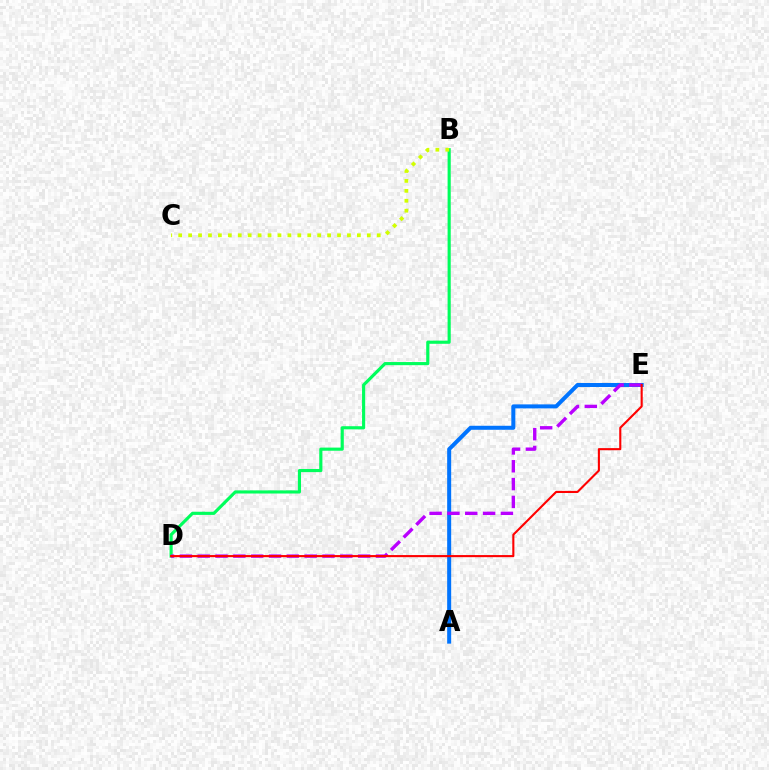{('B', 'D'): [{'color': '#00ff5c', 'line_style': 'solid', 'thickness': 2.26}], ('B', 'C'): [{'color': '#d1ff00', 'line_style': 'dotted', 'thickness': 2.7}], ('A', 'E'): [{'color': '#0074ff', 'line_style': 'solid', 'thickness': 2.88}], ('D', 'E'): [{'color': '#b900ff', 'line_style': 'dashed', 'thickness': 2.42}, {'color': '#ff0000', 'line_style': 'solid', 'thickness': 1.52}]}